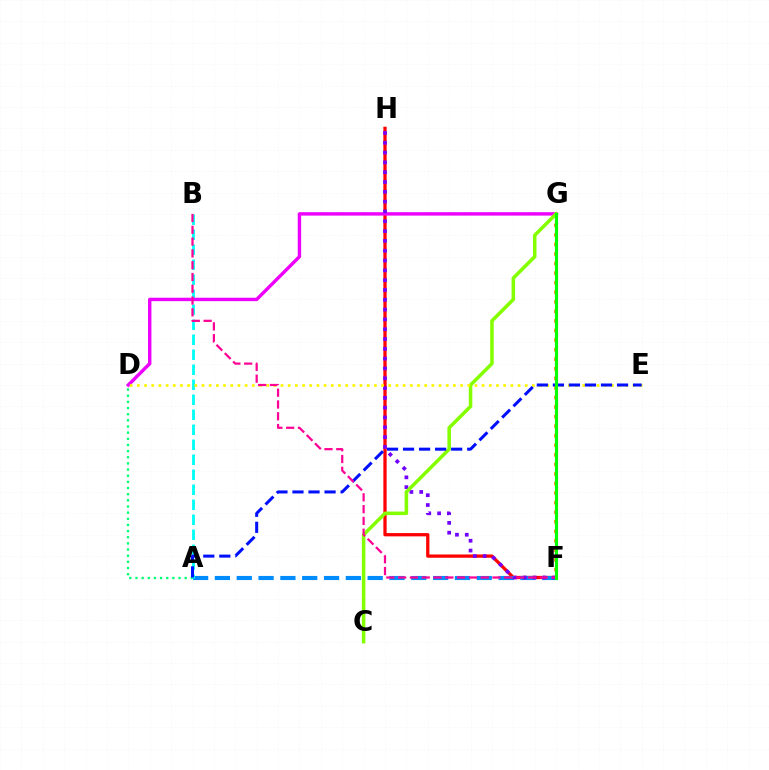{('F', 'H'): [{'color': '#ff0000', 'line_style': 'solid', 'thickness': 2.35}, {'color': '#7200ff', 'line_style': 'dotted', 'thickness': 2.67}], ('F', 'G'): [{'color': '#ff7c00', 'line_style': 'dotted', 'thickness': 2.6}, {'color': '#08ff00', 'line_style': 'solid', 'thickness': 2.27}], ('A', 'F'): [{'color': '#008cff', 'line_style': 'dashed', 'thickness': 2.96}], ('A', 'D'): [{'color': '#00ff74', 'line_style': 'dotted', 'thickness': 1.67}], ('A', 'B'): [{'color': '#00fff6', 'line_style': 'dashed', 'thickness': 2.04}], ('D', 'G'): [{'color': '#ee00ff', 'line_style': 'solid', 'thickness': 2.46}], ('C', 'G'): [{'color': '#84ff00', 'line_style': 'solid', 'thickness': 2.54}], ('D', 'E'): [{'color': '#fcf500', 'line_style': 'dotted', 'thickness': 1.95}], ('A', 'E'): [{'color': '#0010ff', 'line_style': 'dashed', 'thickness': 2.18}], ('B', 'F'): [{'color': '#ff0094', 'line_style': 'dashed', 'thickness': 1.6}]}